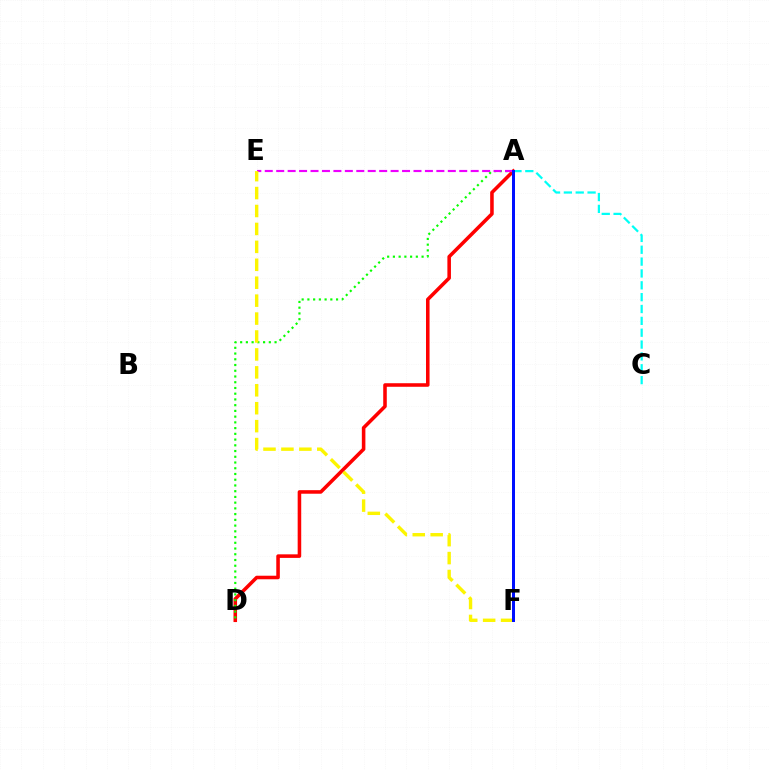{('A', 'D'): [{'color': '#ff0000', 'line_style': 'solid', 'thickness': 2.56}, {'color': '#08ff00', 'line_style': 'dotted', 'thickness': 1.56}], ('A', 'C'): [{'color': '#00fff6', 'line_style': 'dashed', 'thickness': 1.61}], ('A', 'E'): [{'color': '#ee00ff', 'line_style': 'dashed', 'thickness': 1.55}], ('E', 'F'): [{'color': '#fcf500', 'line_style': 'dashed', 'thickness': 2.44}], ('A', 'F'): [{'color': '#0010ff', 'line_style': 'solid', 'thickness': 2.16}]}